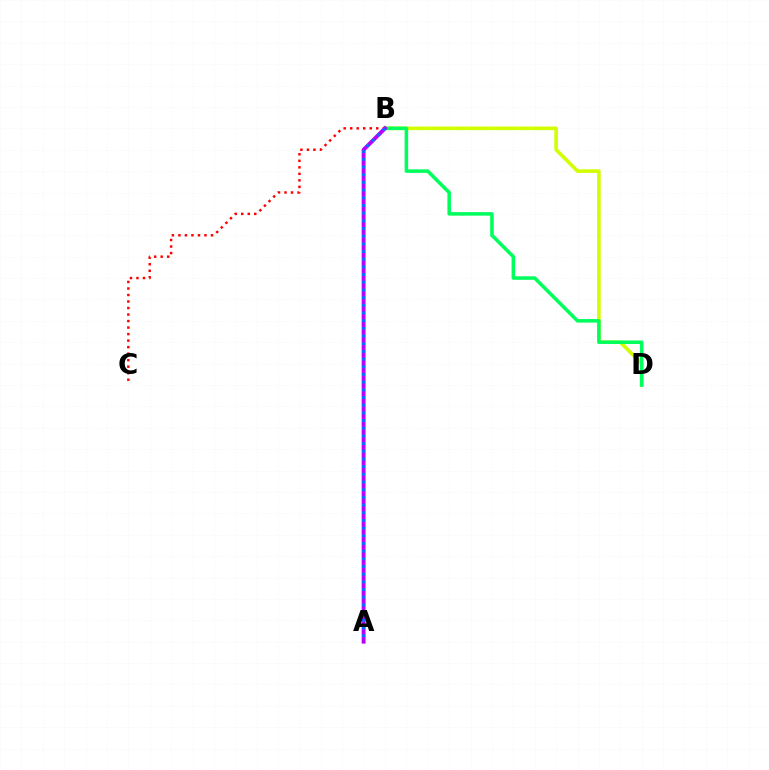{('B', 'C'): [{'color': '#ff0000', 'line_style': 'dotted', 'thickness': 1.77}], ('B', 'D'): [{'color': '#d1ff00', 'line_style': 'solid', 'thickness': 2.59}, {'color': '#00ff5c', 'line_style': 'solid', 'thickness': 2.54}], ('A', 'B'): [{'color': '#b900ff', 'line_style': 'solid', 'thickness': 2.8}, {'color': '#0074ff', 'line_style': 'dotted', 'thickness': 2.09}]}